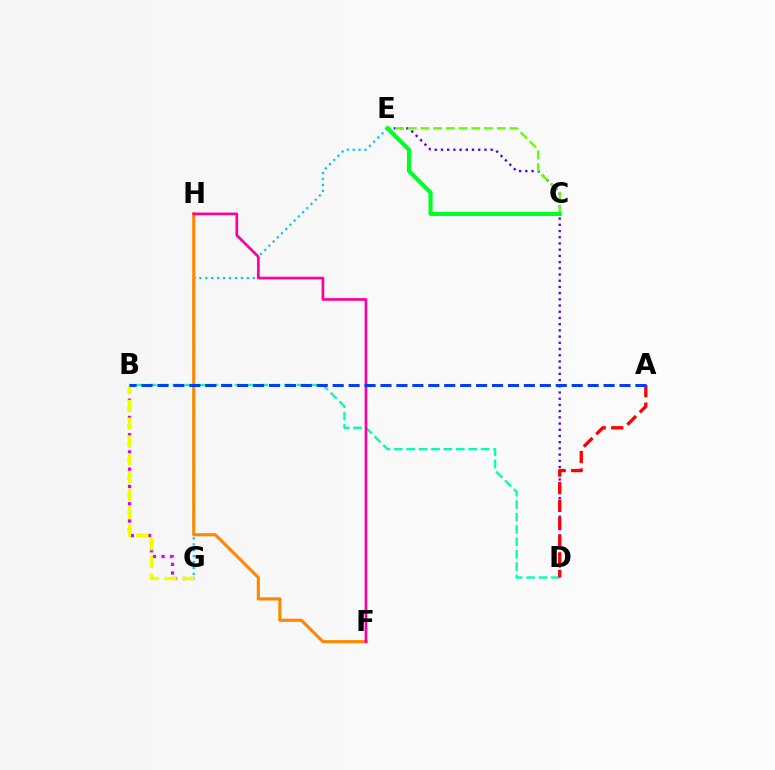{('E', 'G'): [{'color': '#00c7ff', 'line_style': 'dotted', 'thickness': 1.61}], ('D', 'E'): [{'color': '#4f00ff', 'line_style': 'dotted', 'thickness': 1.69}], ('F', 'H'): [{'color': '#ff8800', 'line_style': 'solid', 'thickness': 2.26}, {'color': '#ff00a0', 'line_style': 'solid', 'thickness': 1.94}], ('B', 'D'): [{'color': '#00ffaf', 'line_style': 'dashed', 'thickness': 1.68}], ('C', 'E'): [{'color': '#66ff00', 'line_style': 'dashed', 'thickness': 1.73}, {'color': '#00ff27', 'line_style': 'solid', 'thickness': 3.0}], ('B', 'G'): [{'color': '#d600ff', 'line_style': 'dotted', 'thickness': 2.35}, {'color': '#eeff00', 'line_style': 'dashed', 'thickness': 2.42}], ('A', 'D'): [{'color': '#ff0000', 'line_style': 'dashed', 'thickness': 2.38}], ('A', 'B'): [{'color': '#003fff', 'line_style': 'dashed', 'thickness': 2.16}]}